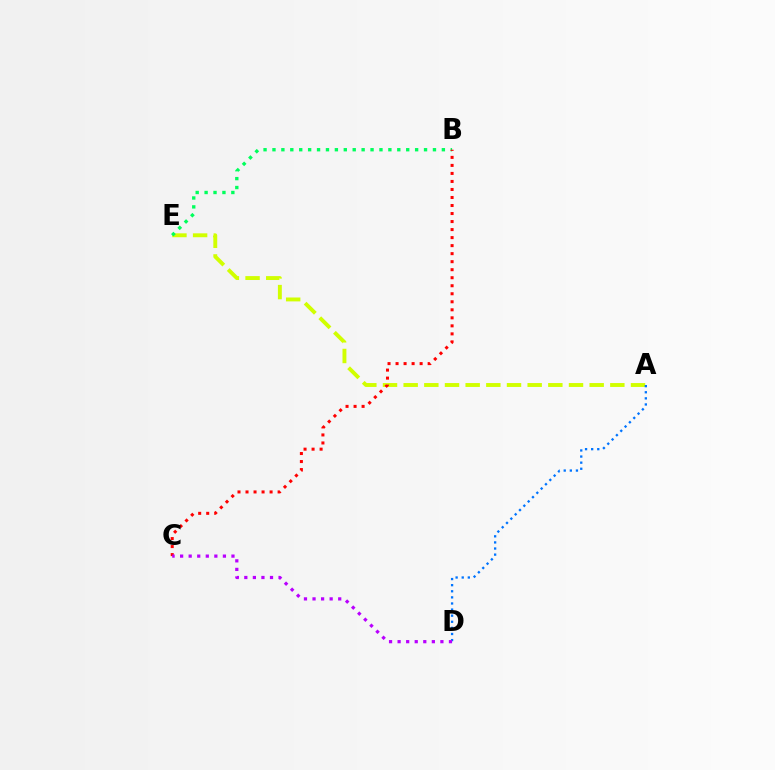{('A', 'E'): [{'color': '#d1ff00', 'line_style': 'dashed', 'thickness': 2.81}], ('B', 'E'): [{'color': '#00ff5c', 'line_style': 'dotted', 'thickness': 2.42}], ('A', 'D'): [{'color': '#0074ff', 'line_style': 'dotted', 'thickness': 1.66}], ('B', 'C'): [{'color': '#ff0000', 'line_style': 'dotted', 'thickness': 2.18}], ('C', 'D'): [{'color': '#b900ff', 'line_style': 'dotted', 'thickness': 2.33}]}